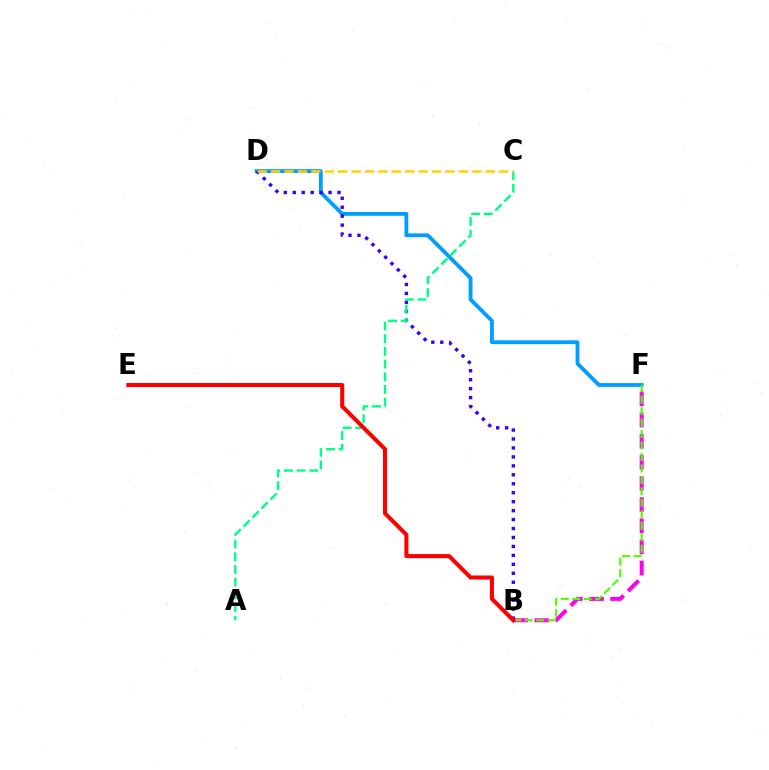{('B', 'F'): [{'color': '#ff00ed', 'line_style': 'dashed', 'thickness': 2.87}, {'color': '#4fff00', 'line_style': 'dashed', 'thickness': 1.56}], ('D', 'F'): [{'color': '#009eff', 'line_style': 'solid', 'thickness': 2.76}], ('B', 'D'): [{'color': '#3700ff', 'line_style': 'dotted', 'thickness': 2.43}], ('A', 'C'): [{'color': '#00ff86', 'line_style': 'dashed', 'thickness': 1.72}], ('C', 'D'): [{'color': '#ffd500', 'line_style': 'dashed', 'thickness': 1.82}], ('B', 'E'): [{'color': '#ff0000', 'line_style': 'solid', 'thickness': 2.92}]}